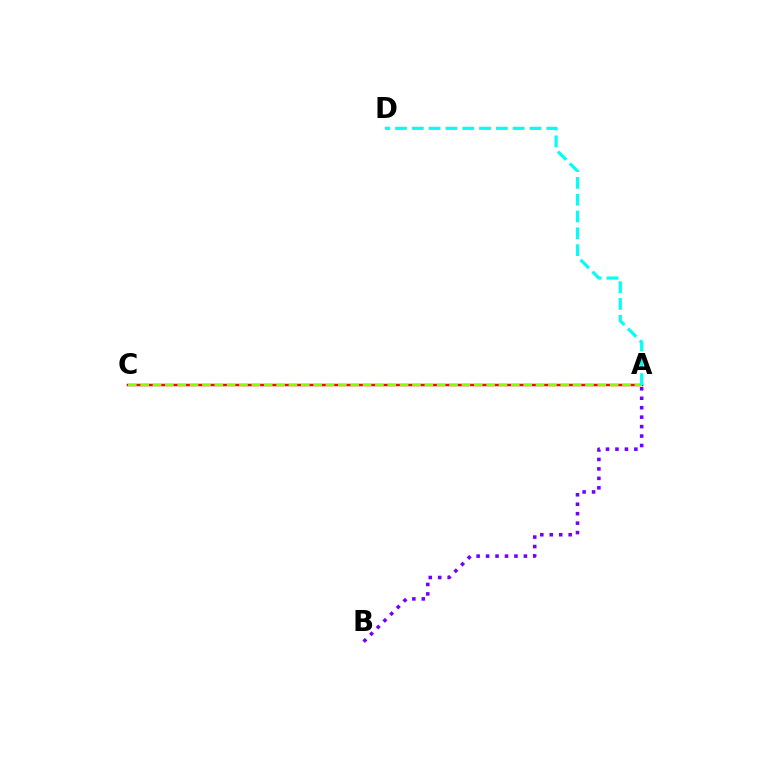{('A', 'C'): [{'color': '#ff0000', 'line_style': 'solid', 'thickness': 1.8}, {'color': '#84ff00', 'line_style': 'dashed', 'thickness': 1.68}], ('A', 'B'): [{'color': '#7200ff', 'line_style': 'dotted', 'thickness': 2.57}], ('A', 'D'): [{'color': '#00fff6', 'line_style': 'dashed', 'thickness': 2.28}]}